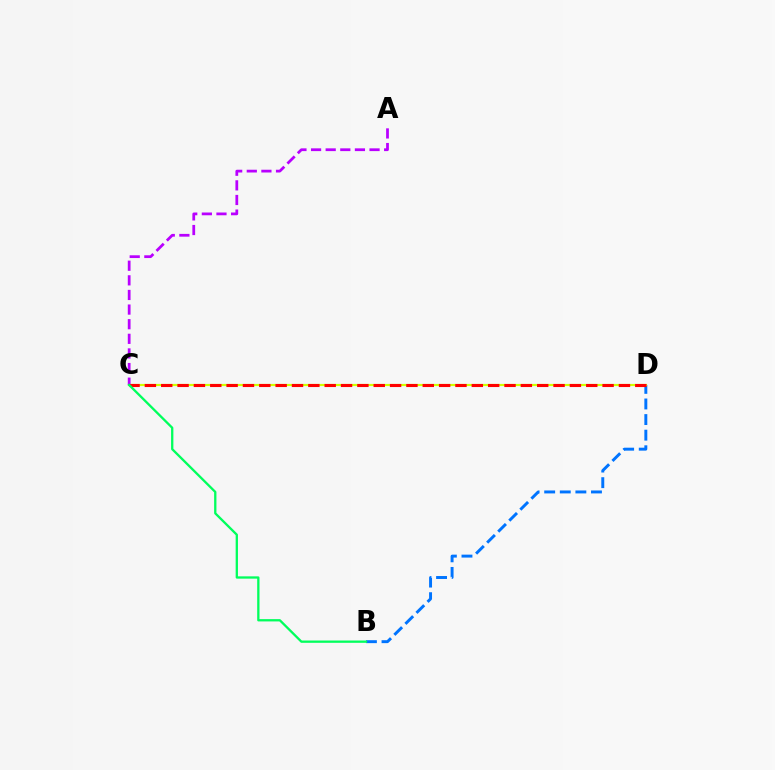{('B', 'D'): [{'color': '#0074ff', 'line_style': 'dashed', 'thickness': 2.12}], ('C', 'D'): [{'color': '#d1ff00', 'line_style': 'solid', 'thickness': 1.56}, {'color': '#ff0000', 'line_style': 'dashed', 'thickness': 2.22}], ('A', 'C'): [{'color': '#b900ff', 'line_style': 'dashed', 'thickness': 1.99}], ('B', 'C'): [{'color': '#00ff5c', 'line_style': 'solid', 'thickness': 1.66}]}